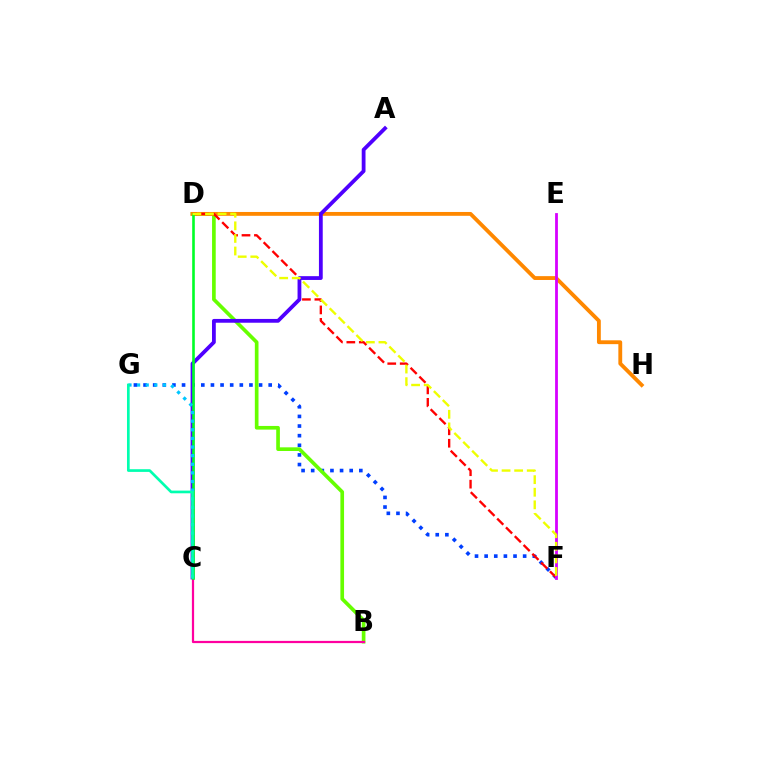{('F', 'G'): [{'color': '#003fff', 'line_style': 'dotted', 'thickness': 2.62}], ('B', 'D'): [{'color': '#66ff00', 'line_style': 'solid', 'thickness': 2.64}], ('D', 'H'): [{'color': '#ff8800', 'line_style': 'solid', 'thickness': 2.76}], ('D', 'F'): [{'color': '#ff0000', 'line_style': 'dashed', 'thickness': 1.69}, {'color': '#eeff00', 'line_style': 'dashed', 'thickness': 1.71}], ('A', 'C'): [{'color': '#4f00ff', 'line_style': 'solid', 'thickness': 2.73}], ('E', 'F'): [{'color': '#d600ff', 'line_style': 'solid', 'thickness': 2.01}], ('B', 'C'): [{'color': '#ff00a0', 'line_style': 'solid', 'thickness': 1.6}], ('C', 'D'): [{'color': '#00ff27', 'line_style': 'solid', 'thickness': 1.89}], ('C', 'G'): [{'color': '#00c7ff', 'line_style': 'dotted', 'thickness': 2.34}, {'color': '#00ffaf', 'line_style': 'solid', 'thickness': 1.93}]}